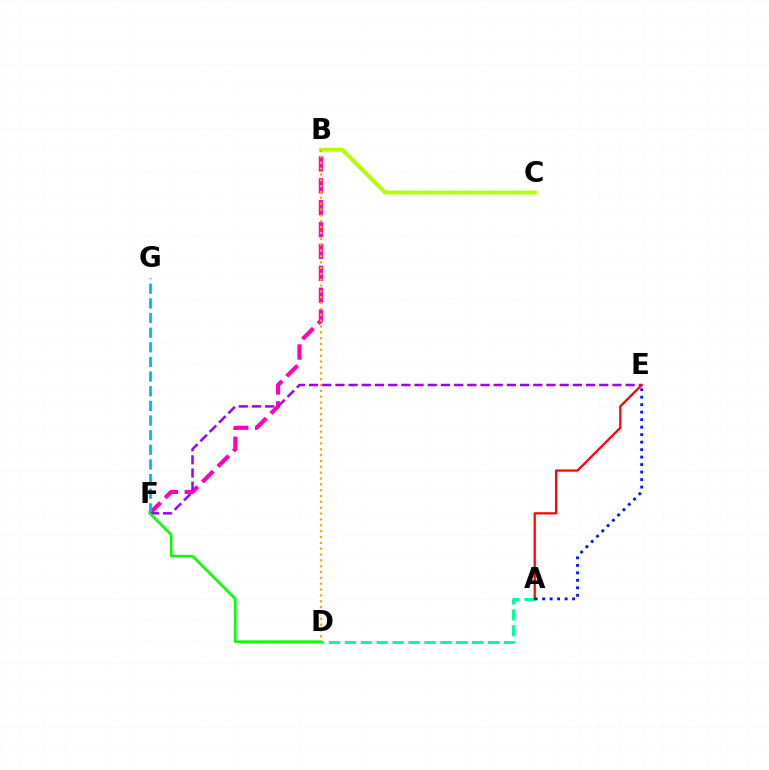{('B', 'F'): [{'color': '#ff00bd', 'line_style': 'dashed', 'thickness': 2.97}], ('B', 'C'): [{'color': '#b3ff00', 'line_style': 'solid', 'thickness': 2.79}], ('F', 'G'): [{'color': '#00b5ff', 'line_style': 'dashed', 'thickness': 1.99}], ('B', 'D'): [{'color': '#ffa500', 'line_style': 'dotted', 'thickness': 1.59}], ('A', 'D'): [{'color': '#00ff9d', 'line_style': 'dashed', 'thickness': 2.16}], ('E', 'F'): [{'color': '#9b00ff', 'line_style': 'dashed', 'thickness': 1.79}], ('A', 'E'): [{'color': '#ff0000', 'line_style': 'solid', 'thickness': 1.61}, {'color': '#0010ff', 'line_style': 'dotted', 'thickness': 2.04}], ('D', 'F'): [{'color': '#08ff00', 'line_style': 'solid', 'thickness': 1.87}]}